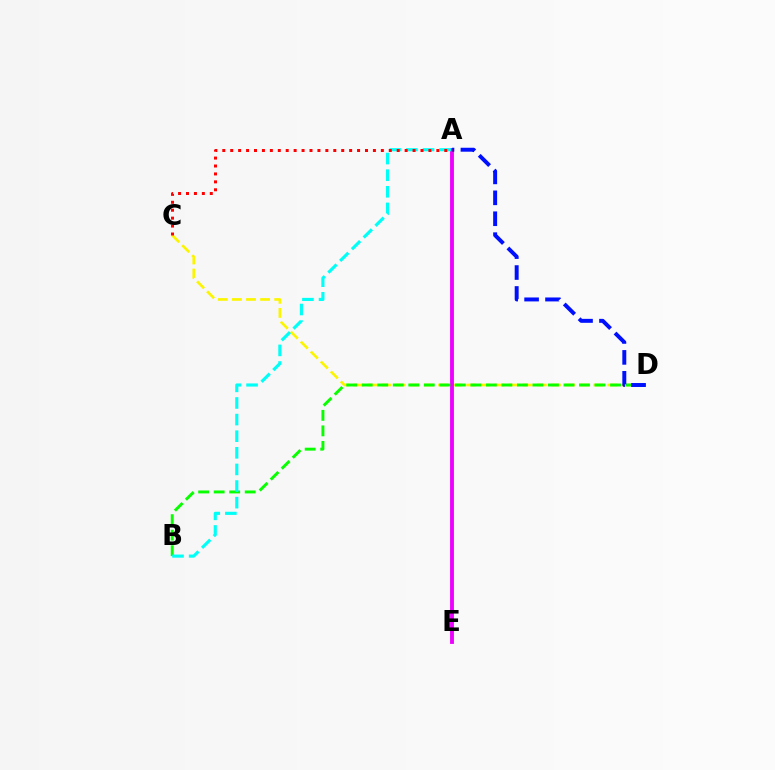{('C', 'D'): [{'color': '#fcf500', 'line_style': 'dashed', 'thickness': 1.92}], ('A', 'E'): [{'color': '#ee00ff', 'line_style': 'solid', 'thickness': 2.77}], ('B', 'D'): [{'color': '#08ff00', 'line_style': 'dashed', 'thickness': 2.11}], ('A', 'D'): [{'color': '#0010ff', 'line_style': 'dashed', 'thickness': 2.84}], ('A', 'B'): [{'color': '#00fff6', 'line_style': 'dashed', 'thickness': 2.26}], ('A', 'C'): [{'color': '#ff0000', 'line_style': 'dotted', 'thickness': 2.15}]}